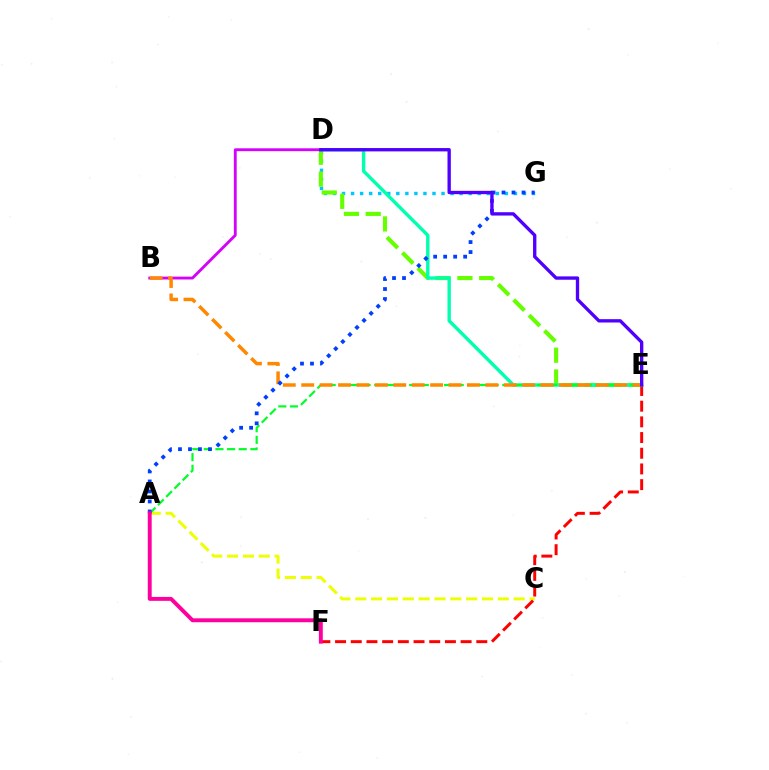{('A', 'C'): [{'color': '#eeff00', 'line_style': 'dashed', 'thickness': 2.15}], ('D', 'G'): [{'color': '#00c7ff', 'line_style': 'dotted', 'thickness': 2.46}], ('E', 'F'): [{'color': '#ff0000', 'line_style': 'dashed', 'thickness': 2.13}], ('D', 'E'): [{'color': '#66ff00', 'line_style': 'dashed', 'thickness': 2.96}, {'color': '#00ffaf', 'line_style': 'solid', 'thickness': 2.44}, {'color': '#4f00ff', 'line_style': 'solid', 'thickness': 2.4}], ('B', 'D'): [{'color': '#d600ff', 'line_style': 'solid', 'thickness': 2.05}], ('A', 'E'): [{'color': '#00ff27', 'line_style': 'dashed', 'thickness': 1.58}], ('B', 'E'): [{'color': '#ff8800', 'line_style': 'dashed', 'thickness': 2.5}], ('A', 'G'): [{'color': '#003fff', 'line_style': 'dotted', 'thickness': 2.72}], ('A', 'F'): [{'color': '#ff00a0', 'line_style': 'solid', 'thickness': 2.82}]}